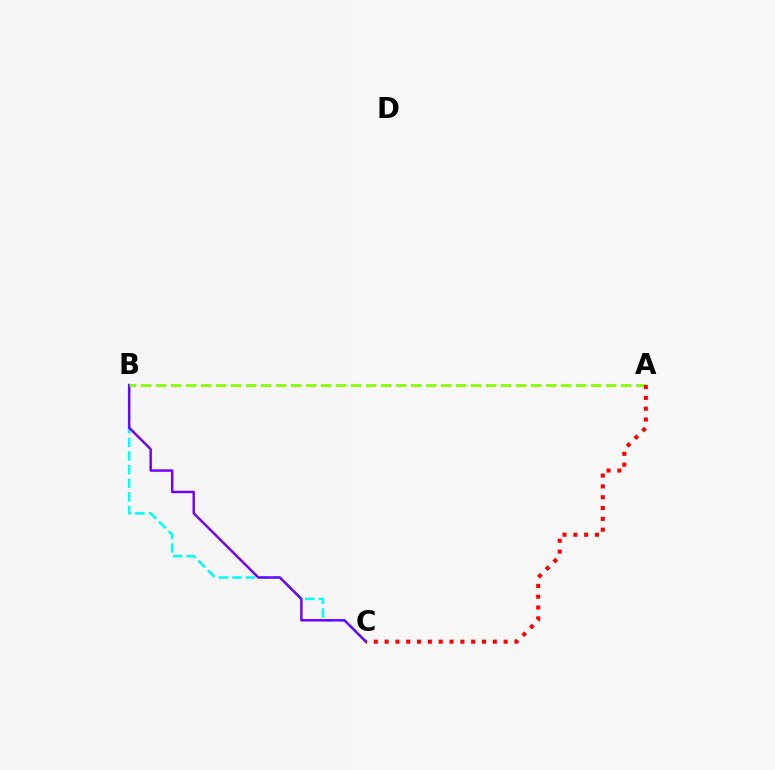{('B', 'C'): [{'color': '#00fff6', 'line_style': 'dashed', 'thickness': 1.85}, {'color': '#7200ff', 'line_style': 'solid', 'thickness': 1.76}], ('A', 'B'): [{'color': '#84ff00', 'line_style': 'dashed', 'thickness': 2.04}], ('A', 'C'): [{'color': '#ff0000', 'line_style': 'dotted', 'thickness': 2.94}]}